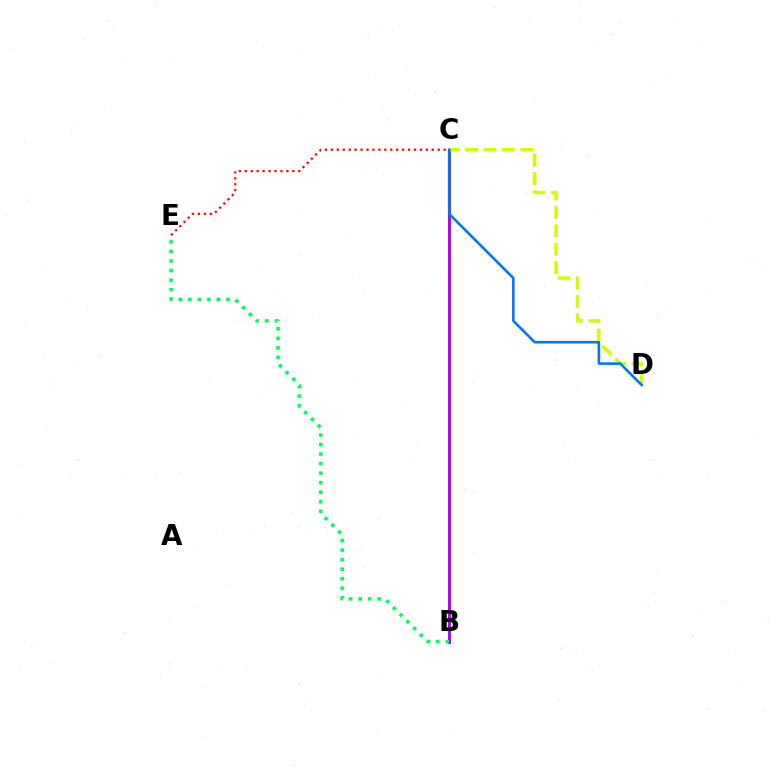{('B', 'C'): [{'color': '#b900ff', 'line_style': 'solid', 'thickness': 2.16}], ('B', 'E'): [{'color': '#00ff5c', 'line_style': 'dotted', 'thickness': 2.59}], ('C', 'E'): [{'color': '#ff0000', 'line_style': 'dotted', 'thickness': 1.61}], ('C', 'D'): [{'color': '#d1ff00', 'line_style': 'dashed', 'thickness': 2.5}, {'color': '#0074ff', 'line_style': 'solid', 'thickness': 1.86}]}